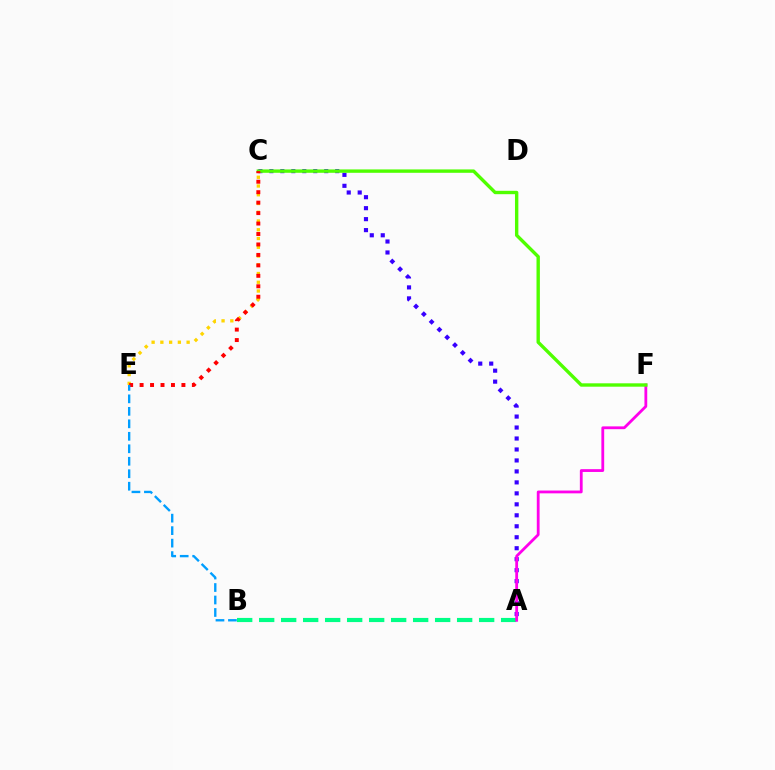{('A', 'B'): [{'color': '#00ff86', 'line_style': 'dashed', 'thickness': 2.99}], ('A', 'C'): [{'color': '#3700ff', 'line_style': 'dotted', 'thickness': 2.98}], ('A', 'F'): [{'color': '#ff00ed', 'line_style': 'solid', 'thickness': 2.02}], ('C', 'F'): [{'color': '#4fff00', 'line_style': 'solid', 'thickness': 2.43}], ('C', 'E'): [{'color': '#ffd500', 'line_style': 'dotted', 'thickness': 2.38}, {'color': '#ff0000', 'line_style': 'dotted', 'thickness': 2.84}], ('B', 'E'): [{'color': '#009eff', 'line_style': 'dashed', 'thickness': 1.7}]}